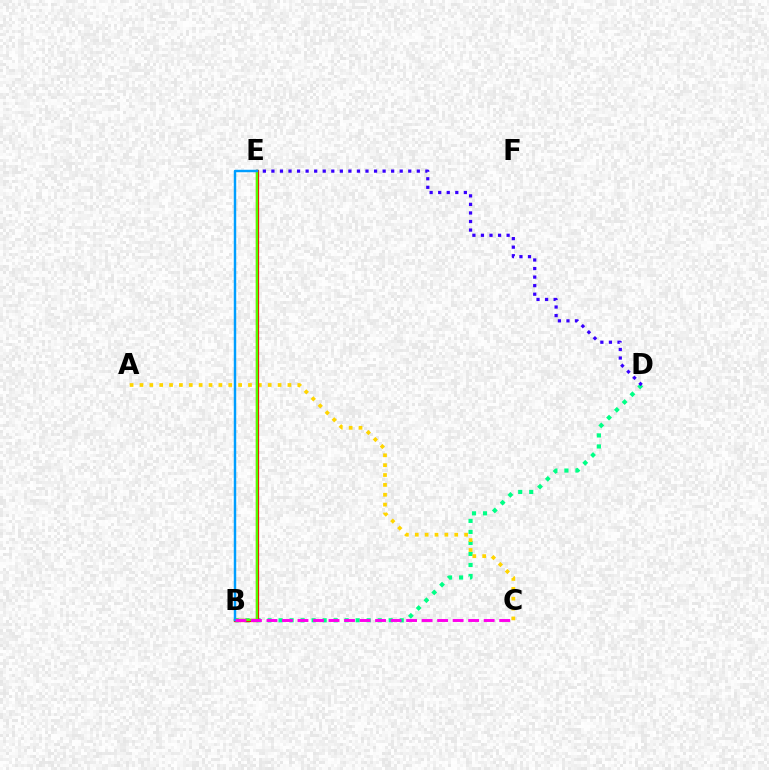{('B', 'D'): [{'color': '#00ff86', 'line_style': 'dotted', 'thickness': 2.99}], ('D', 'E'): [{'color': '#3700ff', 'line_style': 'dotted', 'thickness': 2.32}], ('A', 'C'): [{'color': '#ffd500', 'line_style': 'dotted', 'thickness': 2.68}], ('B', 'E'): [{'color': '#ff0000', 'line_style': 'solid', 'thickness': 2.34}, {'color': '#4fff00', 'line_style': 'solid', 'thickness': 1.73}, {'color': '#009eff', 'line_style': 'solid', 'thickness': 1.76}], ('B', 'C'): [{'color': '#ff00ed', 'line_style': 'dashed', 'thickness': 2.11}]}